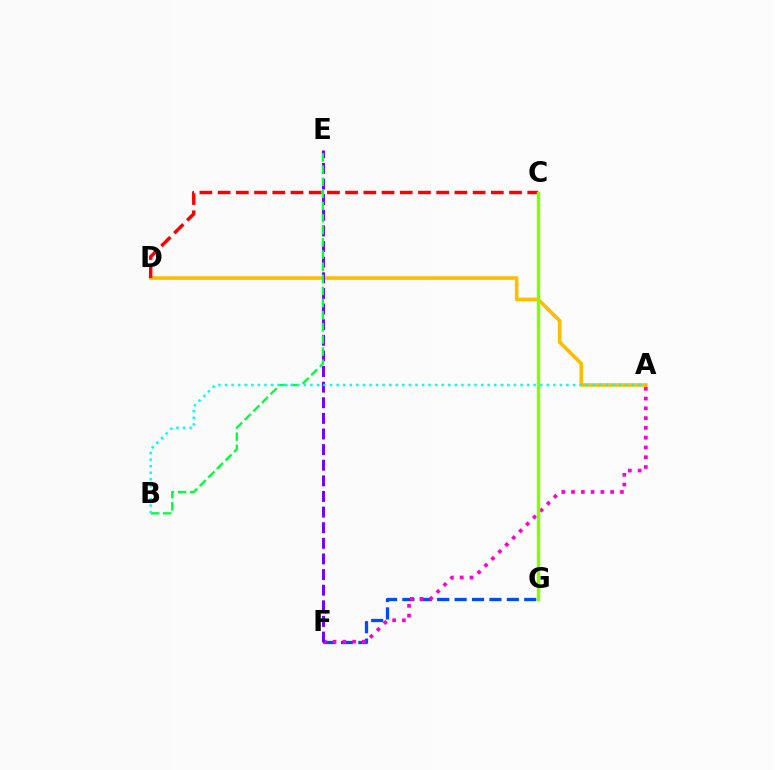{('F', 'G'): [{'color': '#004bff', 'line_style': 'dashed', 'thickness': 2.36}], ('A', 'F'): [{'color': '#ff00cf', 'line_style': 'dotted', 'thickness': 2.66}], ('A', 'D'): [{'color': '#ffbd00', 'line_style': 'solid', 'thickness': 2.62}], ('C', 'D'): [{'color': '#ff0000', 'line_style': 'dashed', 'thickness': 2.47}], ('E', 'F'): [{'color': '#7200ff', 'line_style': 'dashed', 'thickness': 2.12}], ('B', 'E'): [{'color': '#00ff39', 'line_style': 'dashed', 'thickness': 1.65}], ('C', 'G'): [{'color': '#84ff00', 'line_style': 'solid', 'thickness': 2.44}], ('A', 'B'): [{'color': '#00fff6', 'line_style': 'dotted', 'thickness': 1.78}]}